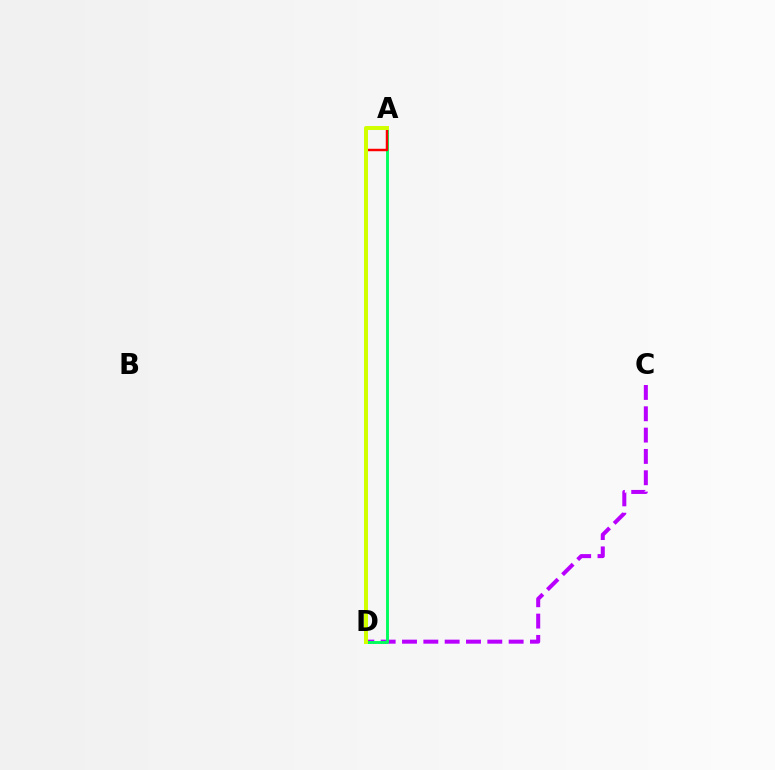{('C', 'D'): [{'color': '#b900ff', 'line_style': 'dashed', 'thickness': 2.9}], ('A', 'D'): [{'color': '#00ff5c', 'line_style': 'solid', 'thickness': 2.1}, {'color': '#ff0000', 'line_style': 'solid', 'thickness': 1.77}, {'color': '#0074ff', 'line_style': 'dashed', 'thickness': 1.71}, {'color': '#d1ff00', 'line_style': 'solid', 'thickness': 2.87}]}